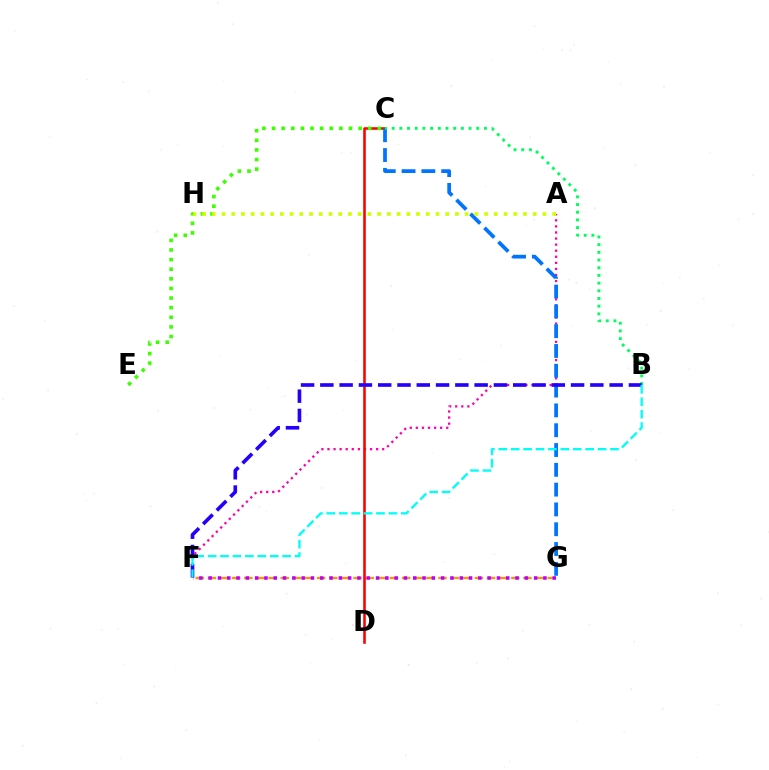{('A', 'F'): [{'color': '#ff00ac', 'line_style': 'dotted', 'thickness': 1.65}], ('F', 'G'): [{'color': '#ff9400', 'line_style': 'dashed', 'thickness': 1.65}, {'color': '#b900ff', 'line_style': 'dotted', 'thickness': 2.53}], ('C', 'D'): [{'color': '#ff0000', 'line_style': 'solid', 'thickness': 1.87}], ('C', 'G'): [{'color': '#0074ff', 'line_style': 'dashed', 'thickness': 2.69}], ('C', 'E'): [{'color': '#3dff00', 'line_style': 'dotted', 'thickness': 2.61}], ('B', 'C'): [{'color': '#00ff5c', 'line_style': 'dotted', 'thickness': 2.09}], ('B', 'F'): [{'color': '#2500ff', 'line_style': 'dashed', 'thickness': 2.62}, {'color': '#00fff6', 'line_style': 'dashed', 'thickness': 1.69}], ('A', 'H'): [{'color': '#d1ff00', 'line_style': 'dotted', 'thickness': 2.64}]}